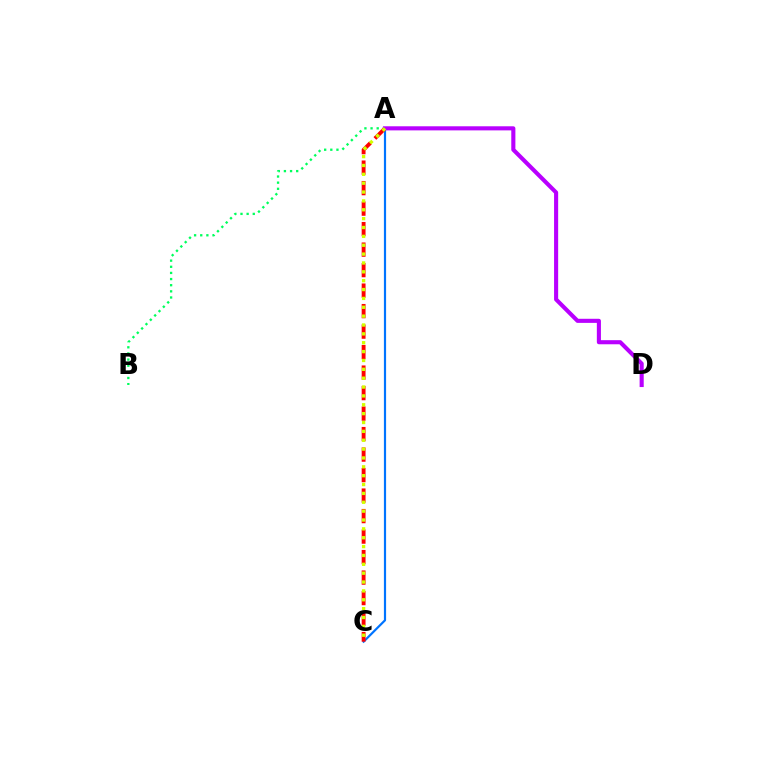{('A', 'C'): [{'color': '#0074ff', 'line_style': 'solid', 'thickness': 1.58}, {'color': '#ff0000', 'line_style': 'dashed', 'thickness': 2.78}, {'color': '#d1ff00', 'line_style': 'dotted', 'thickness': 2.41}], ('A', 'B'): [{'color': '#00ff5c', 'line_style': 'dotted', 'thickness': 1.67}], ('A', 'D'): [{'color': '#b900ff', 'line_style': 'solid', 'thickness': 2.95}]}